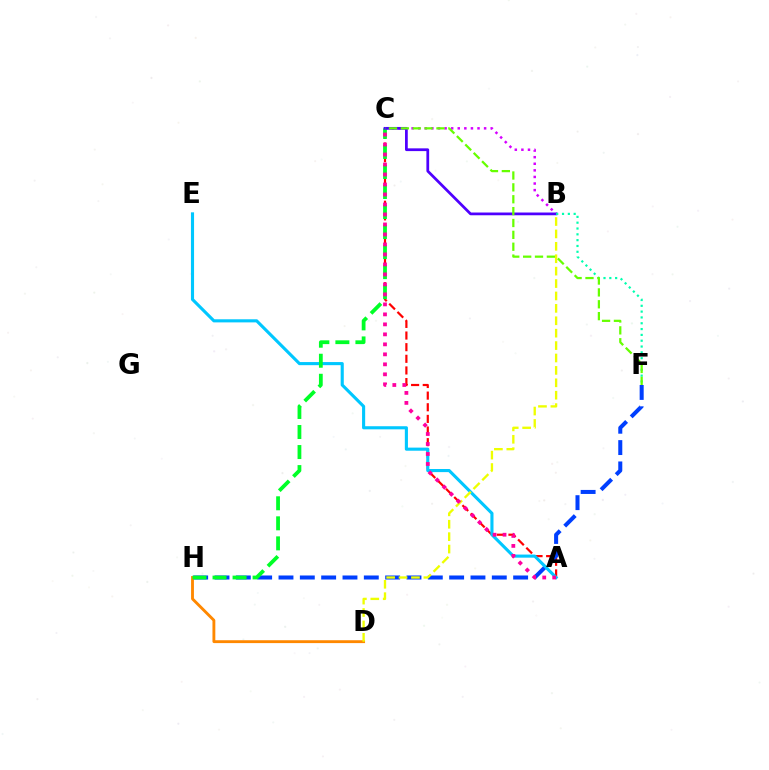{('A', 'C'): [{'color': '#ff0000', 'line_style': 'dashed', 'thickness': 1.58}, {'color': '#ff00a0', 'line_style': 'dotted', 'thickness': 2.71}], ('F', 'H'): [{'color': '#003fff', 'line_style': 'dashed', 'thickness': 2.9}], ('D', 'H'): [{'color': '#ff8800', 'line_style': 'solid', 'thickness': 2.06}], ('B', 'C'): [{'color': '#d600ff', 'line_style': 'dotted', 'thickness': 1.79}, {'color': '#4f00ff', 'line_style': 'solid', 'thickness': 1.98}], ('A', 'E'): [{'color': '#00c7ff', 'line_style': 'solid', 'thickness': 2.24}], ('C', 'H'): [{'color': '#00ff27', 'line_style': 'dashed', 'thickness': 2.72}], ('B', 'D'): [{'color': '#eeff00', 'line_style': 'dashed', 'thickness': 1.69}], ('B', 'F'): [{'color': '#00ffaf', 'line_style': 'dotted', 'thickness': 1.58}], ('C', 'F'): [{'color': '#66ff00', 'line_style': 'dashed', 'thickness': 1.61}]}